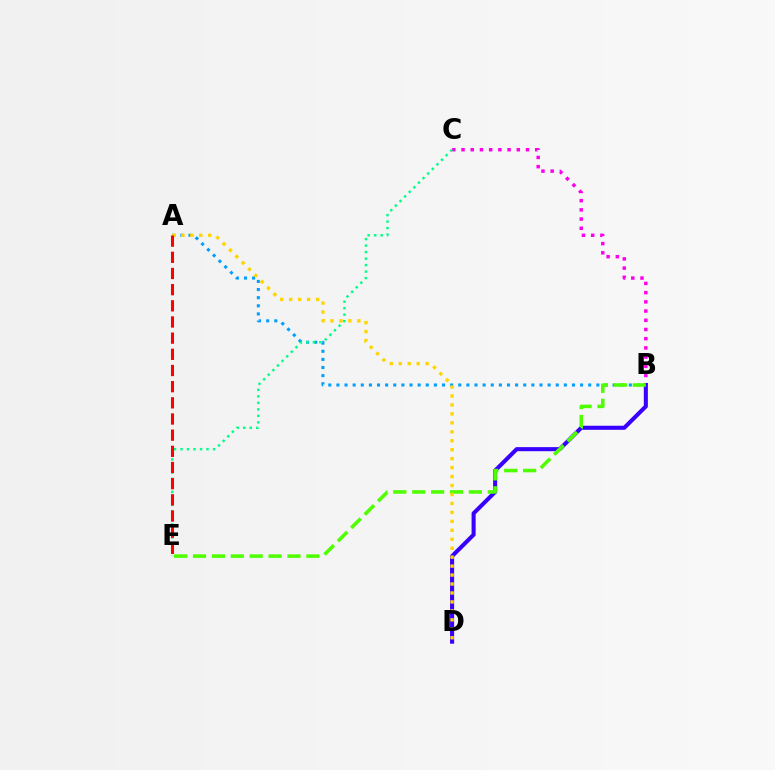{('A', 'B'): [{'color': '#009eff', 'line_style': 'dotted', 'thickness': 2.21}], ('B', 'C'): [{'color': '#ff00ed', 'line_style': 'dotted', 'thickness': 2.5}], ('B', 'D'): [{'color': '#3700ff', 'line_style': 'solid', 'thickness': 2.93}], ('C', 'E'): [{'color': '#00ff86', 'line_style': 'dotted', 'thickness': 1.77}], ('B', 'E'): [{'color': '#4fff00', 'line_style': 'dashed', 'thickness': 2.57}], ('A', 'D'): [{'color': '#ffd500', 'line_style': 'dotted', 'thickness': 2.43}], ('A', 'E'): [{'color': '#ff0000', 'line_style': 'dashed', 'thickness': 2.2}]}